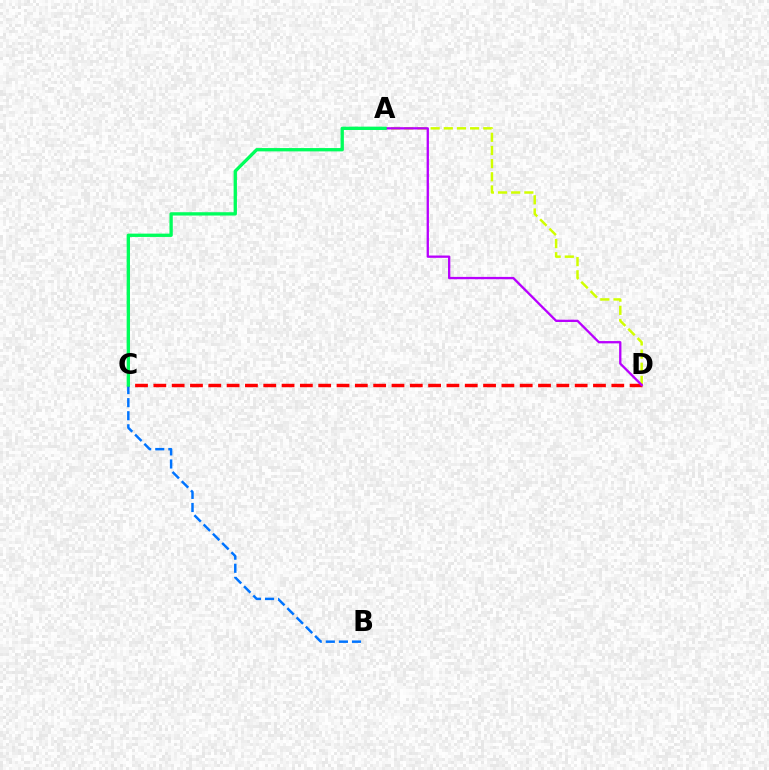{('A', 'D'): [{'color': '#d1ff00', 'line_style': 'dashed', 'thickness': 1.79}, {'color': '#b900ff', 'line_style': 'solid', 'thickness': 1.66}], ('C', 'D'): [{'color': '#ff0000', 'line_style': 'dashed', 'thickness': 2.49}], ('B', 'C'): [{'color': '#0074ff', 'line_style': 'dashed', 'thickness': 1.78}], ('A', 'C'): [{'color': '#00ff5c', 'line_style': 'solid', 'thickness': 2.39}]}